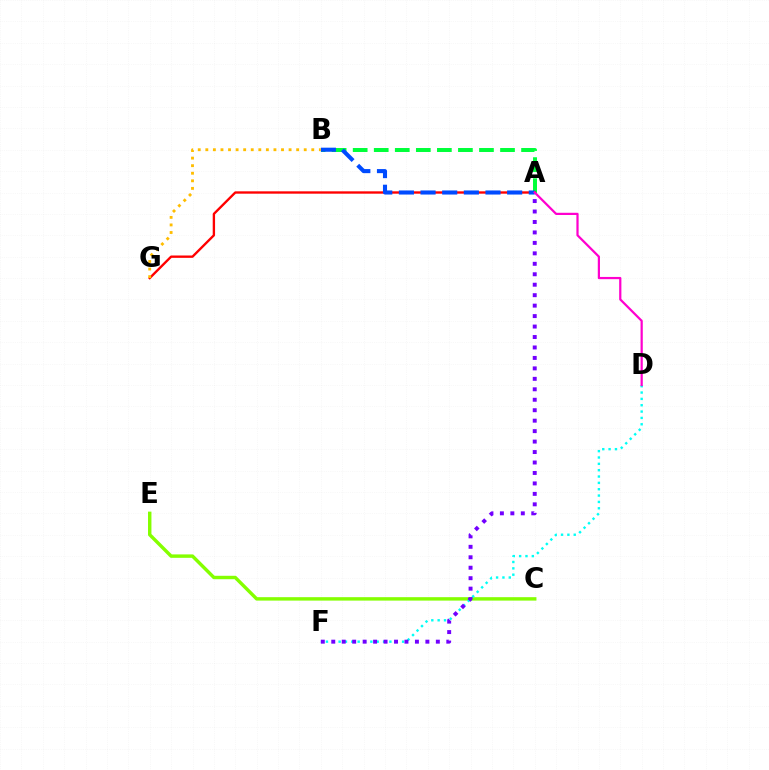{('C', 'E'): [{'color': '#84ff00', 'line_style': 'solid', 'thickness': 2.46}], ('A', 'B'): [{'color': '#00ff39', 'line_style': 'dashed', 'thickness': 2.86}, {'color': '#004bff', 'line_style': 'dashed', 'thickness': 2.94}], ('A', 'G'): [{'color': '#ff0000', 'line_style': 'solid', 'thickness': 1.69}], ('D', 'F'): [{'color': '#00fff6', 'line_style': 'dotted', 'thickness': 1.72}], ('A', 'F'): [{'color': '#7200ff', 'line_style': 'dotted', 'thickness': 2.84}], ('A', 'D'): [{'color': '#ff00cf', 'line_style': 'solid', 'thickness': 1.6}], ('B', 'G'): [{'color': '#ffbd00', 'line_style': 'dotted', 'thickness': 2.06}]}